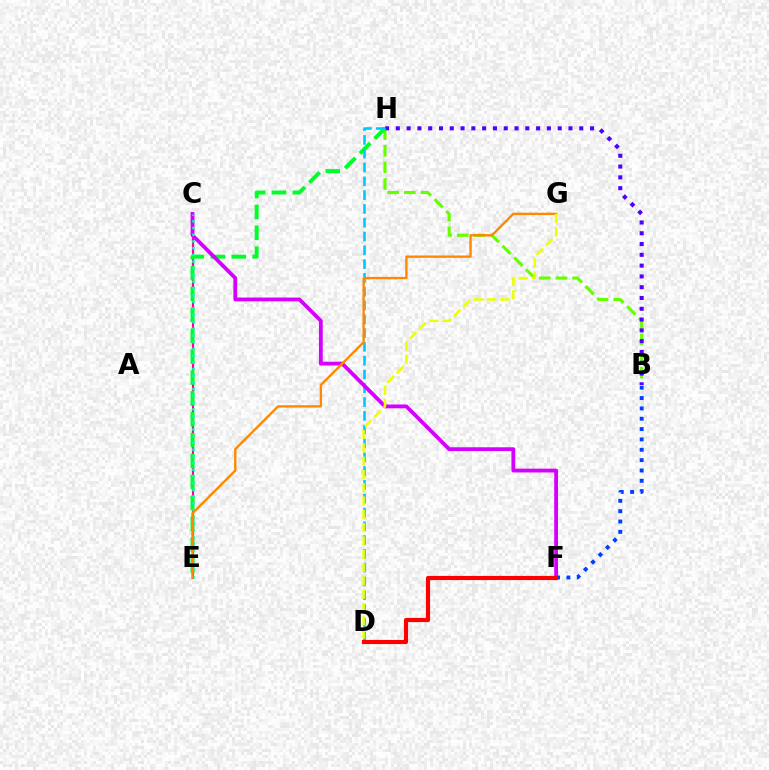{('B', 'H'): [{'color': '#66ff00', 'line_style': 'dashed', 'thickness': 2.26}, {'color': '#4f00ff', 'line_style': 'dotted', 'thickness': 2.93}], ('C', 'E'): [{'color': '#ff00a0', 'line_style': 'solid', 'thickness': 1.56}, {'color': '#00ffaf', 'line_style': 'dotted', 'thickness': 1.82}], ('E', 'H'): [{'color': '#00ff27', 'line_style': 'dashed', 'thickness': 2.84}], ('B', 'F'): [{'color': '#003fff', 'line_style': 'dotted', 'thickness': 2.81}], ('D', 'H'): [{'color': '#00c7ff', 'line_style': 'dashed', 'thickness': 1.87}], ('C', 'F'): [{'color': '#d600ff', 'line_style': 'solid', 'thickness': 2.74}], ('D', 'F'): [{'color': '#ff0000', 'line_style': 'solid', 'thickness': 2.99}], ('E', 'G'): [{'color': '#ff8800', 'line_style': 'solid', 'thickness': 1.7}], ('D', 'G'): [{'color': '#eeff00', 'line_style': 'dashed', 'thickness': 1.81}]}